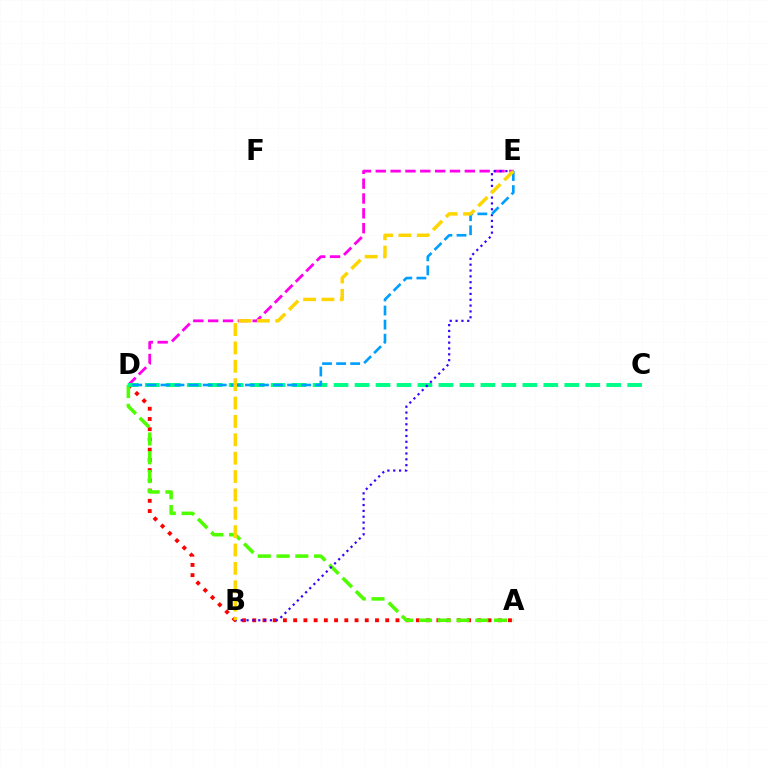{('D', 'E'): [{'color': '#ff00ed', 'line_style': 'dashed', 'thickness': 2.02}, {'color': '#009eff', 'line_style': 'dashed', 'thickness': 1.91}], ('A', 'D'): [{'color': '#ff0000', 'line_style': 'dotted', 'thickness': 2.78}, {'color': '#4fff00', 'line_style': 'dashed', 'thickness': 2.55}], ('C', 'D'): [{'color': '#00ff86', 'line_style': 'dashed', 'thickness': 2.85}], ('B', 'E'): [{'color': '#3700ff', 'line_style': 'dotted', 'thickness': 1.59}, {'color': '#ffd500', 'line_style': 'dashed', 'thickness': 2.5}]}